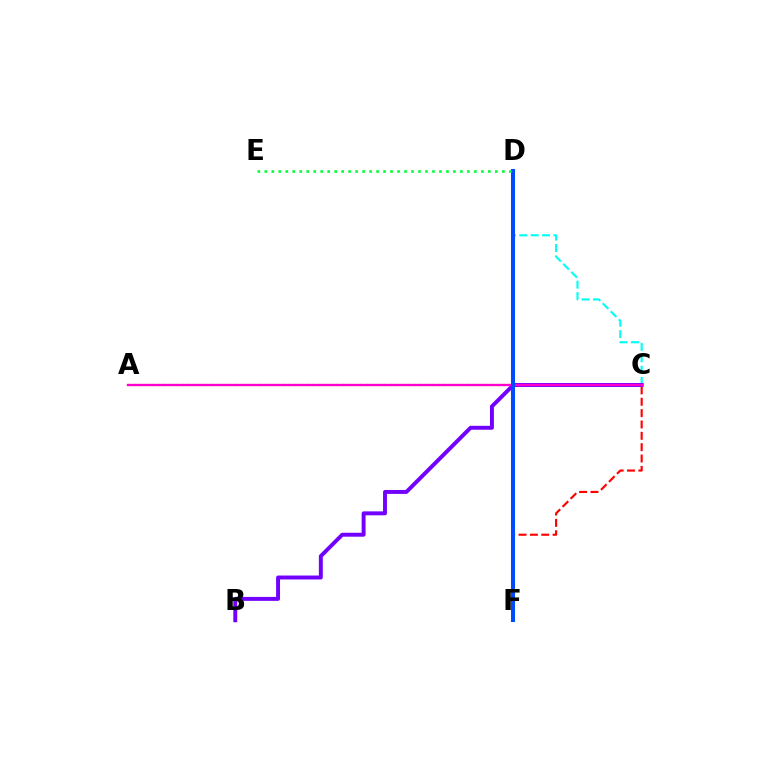{('C', 'D'): [{'color': '#00fff6', 'line_style': 'dashed', 'thickness': 1.55}], ('C', 'F'): [{'color': '#ff0000', 'line_style': 'dashed', 'thickness': 1.54}], ('D', 'F'): [{'color': '#84ff00', 'line_style': 'solid', 'thickness': 1.98}, {'color': '#004bff', 'line_style': 'solid', 'thickness': 2.91}], ('A', 'C'): [{'color': '#ffbd00', 'line_style': 'dotted', 'thickness': 1.62}, {'color': '#ff00cf', 'line_style': 'solid', 'thickness': 1.67}], ('B', 'C'): [{'color': '#7200ff', 'line_style': 'solid', 'thickness': 2.83}], ('D', 'E'): [{'color': '#00ff39', 'line_style': 'dotted', 'thickness': 1.9}]}